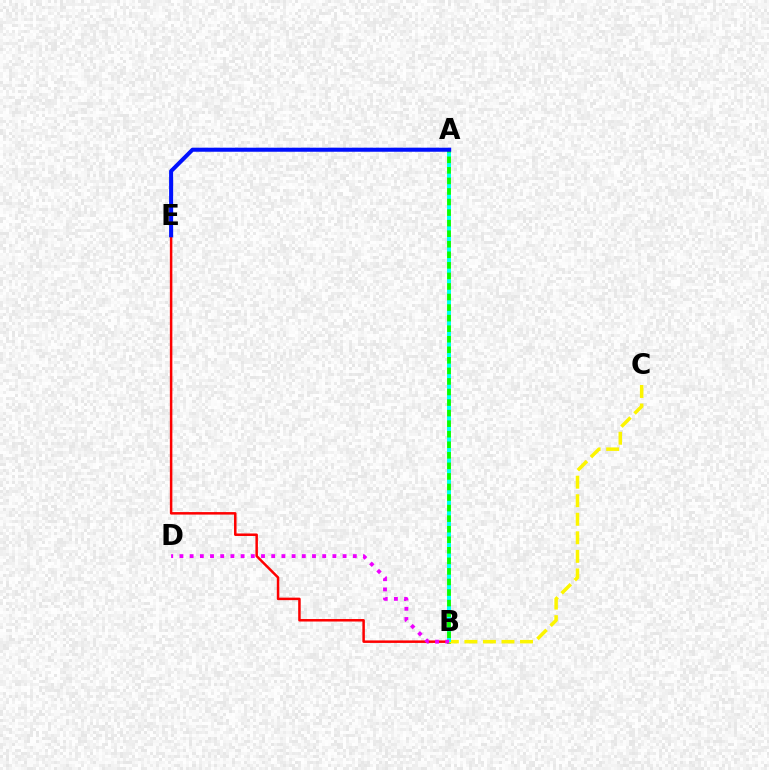{('B', 'E'): [{'color': '#ff0000', 'line_style': 'solid', 'thickness': 1.8}], ('A', 'B'): [{'color': '#08ff00', 'line_style': 'solid', 'thickness': 2.78}, {'color': '#00fff6', 'line_style': 'dotted', 'thickness': 2.87}], ('B', 'C'): [{'color': '#fcf500', 'line_style': 'dashed', 'thickness': 2.52}], ('B', 'D'): [{'color': '#ee00ff', 'line_style': 'dotted', 'thickness': 2.77}], ('A', 'E'): [{'color': '#0010ff', 'line_style': 'solid', 'thickness': 2.91}]}